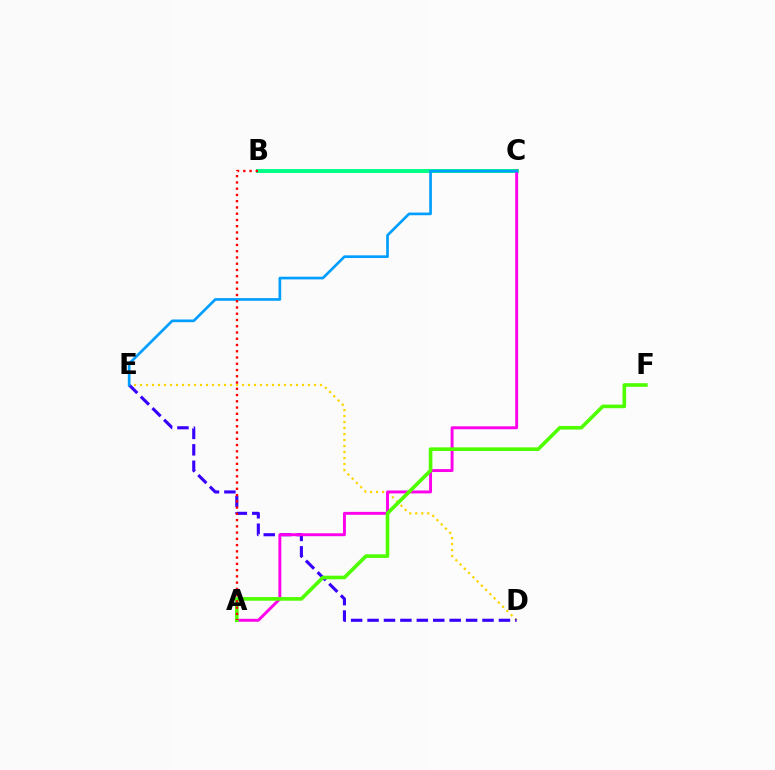{('B', 'C'): [{'color': '#00ff86', 'line_style': 'solid', 'thickness': 2.83}], ('D', 'E'): [{'color': '#ffd500', 'line_style': 'dotted', 'thickness': 1.63}, {'color': '#3700ff', 'line_style': 'dashed', 'thickness': 2.23}], ('A', 'C'): [{'color': '#ff00ed', 'line_style': 'solid', 'thickness': 2.11}], ('A', 'F'): [{'color': '#4fff00', 'line_style': 'solid', 'thickness': 2.62}], ('C', 'E'): [{'color': '#009eff', 'line_style': 'solid', 'thickness': 1.93}], ('A', 'B'): [{'color': '#ff0000', 'line_style': 'dotted', 'thickness': 1.7}]}